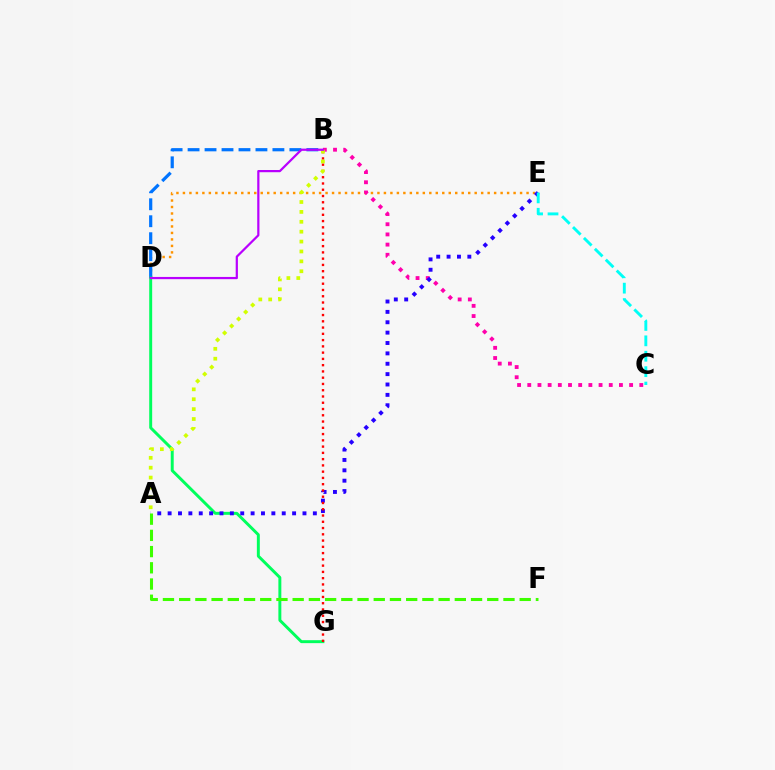{('D', 'E'): [{'color': '#ff9400', 'line_style': 'dotted', 'thickness': 1.76}], ('B', 'D'): [{'color': '#0074ff', 'line_style': 'dashed', 'thickness': 2.31}, {'color': '#b900ff', 'line_style': 'solid', 'thickness': 1.6}], ('B', 'C'): [{'color': '#ff00ac', 'line_style': 'dotted', 'thickness': 2.77}], ('D', 'G'): [{'color': '#00ff5c', 'line_style': 'solid', 'thickness': 2.12}], ('A', 'E'): [{'color': '#2500ff', 'line_style': 'dotted', 'thickness': 2.82}], ('B', 'G'): [{'color': '#ff0000', 'line_style': 'dotted', 'thickness': 1.7}], ('C', 'E'): [{'color': '#00fff6', 'line_style': 'dashed', 'thickness': 2.09}], ('A', 'F'): [{'color': '#3dff00', 'line_style': 'dashed', 'thickness': 2.2}], ('A', 'B'): [{'color': '#d1ff00', 'line_style': 'dotted', 'thickness': 2.69}]}